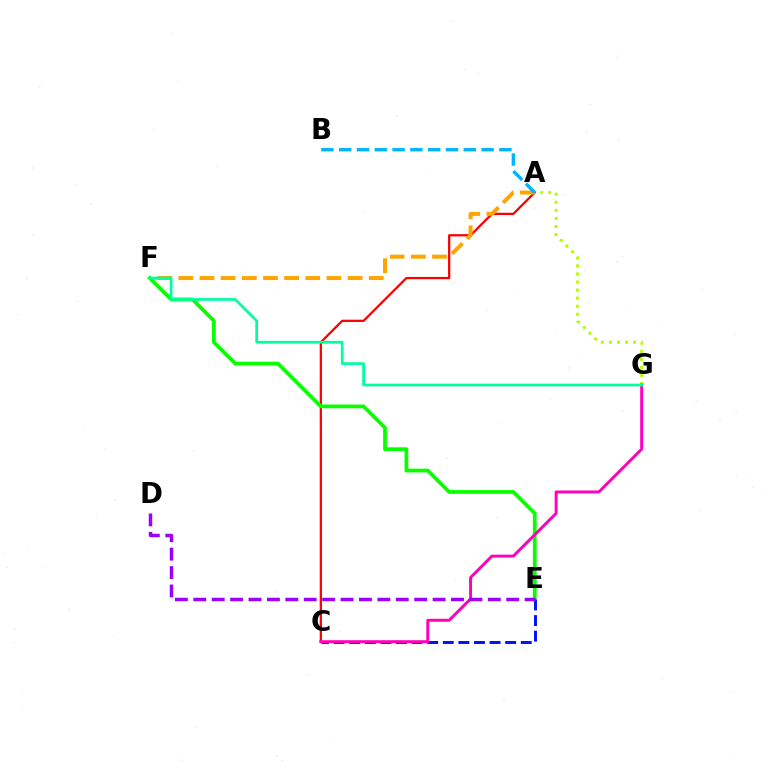{('A', 'C'): [{'color': '#ff0000', 'line_style': 'solid', 'thickness': 1.63}], ('A', 'G'): [{'color': '#b3ff00', 'line_style': 'dotted', 'thickness': 2.19}], ('A', 'F'): [{'color': '#ffa500', 'line_style': 'dashed', 'thickness': 2.87}], ('E', 'F'): [{'color': '#08ff00', 'line_style': 'solid', 'thickness': 2.7}], ('C', 'E'): [{'color': '#0010ff', 'line_style': 'dashed', 'thickness': 2.12}], ('C', 'G'): [{'color': '#ff00bd', 'line_style': 'solid', 'thickness': 2.11}], ('A', 'B'): [{'color': '#00b5ff', 'line_style': 'dashed', 'thickness': 2.42}], ('D', 'E'): [{'color': '#9b00ff', 'line_style': 'dashed', 'thickness': 2.5}], ('F', 'G'): [{'color': '#00ff9d', 'line_style': 'solid', 'thickness': 1.95}]}